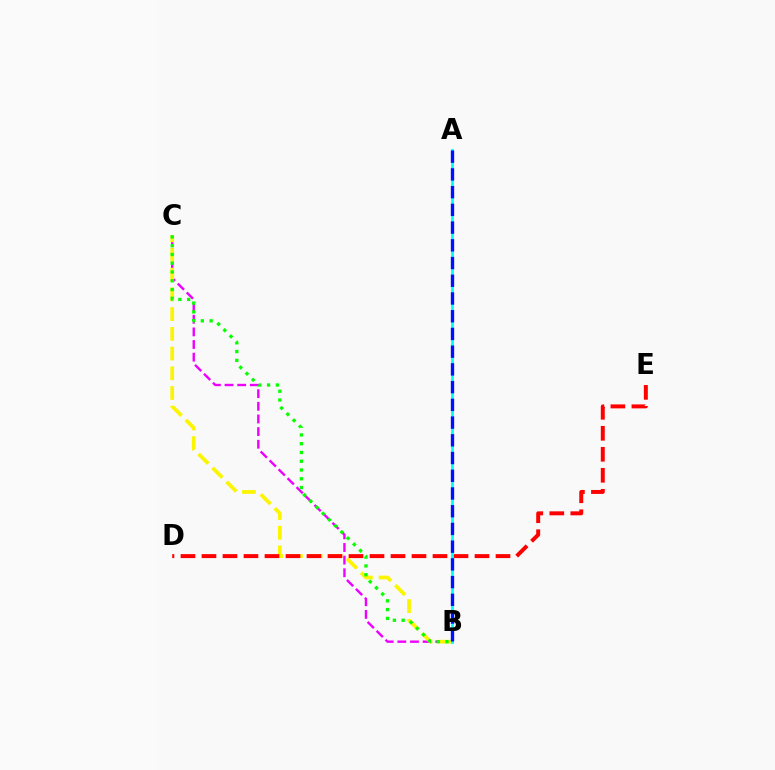{('B', 'C'): [{'color': '#ee00ff', 'line_style': 'dashed', 'thickness': 1.72}, {'color': '#fcf500', 'line_style': 'dashed', 'thickness': 2.68}, {'color': '#08ff00', 'line_style': 'dotted', 'thickness': 2.38}], ('D', 'E'): [{'color': '#ff0000', 'line_style': 'dashed', 'thickness': 2.85}], ('A', 'B'): [{'color': '#00fff6', 'line_style': 'solid', 'thickness': 2.03}, {'color': '#0010ff', 'line_style': 'dashed', 'thickness': 2.41}]}